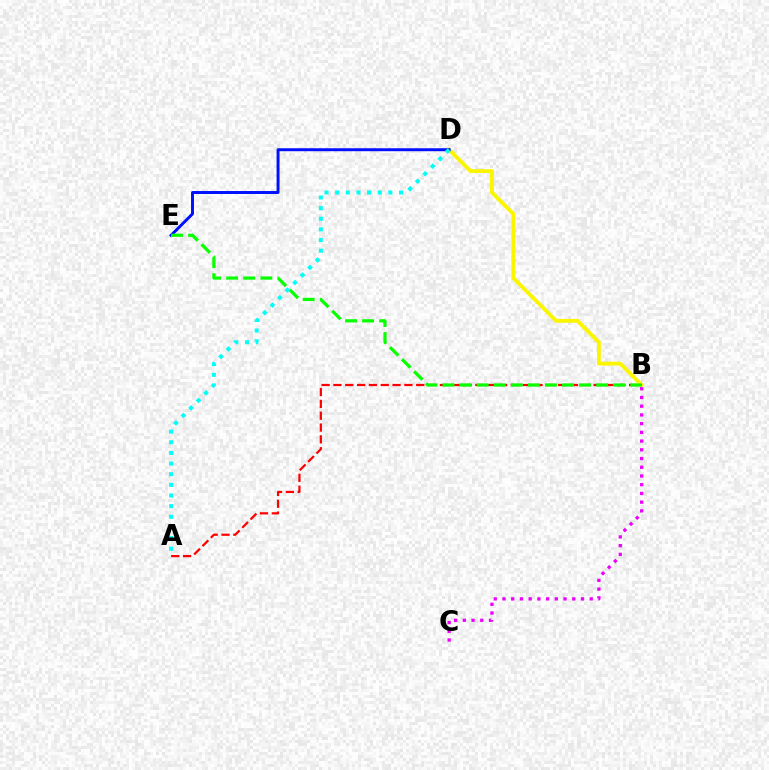{('B', 'D'): [{'color': '#fcf500', 'line_style': 'solid', 'thickness': 2.77}], ('A', 'B'): [{'color': '#ff0000', 'line_style': 'dashed', 'thickness': 1.61}], ('D', 'E'): [{'color': '#0010ff', 'line_style': 'solid', 'thickness': 2.13}], ('B', 'E'): [{'color': '#08ff00', 'line_style': 'dashed', 'thickness': 2.32}], ('B', 'C'): [{'color': '#ee00ff', 'line_style': 'dotted', 'thickness': 2.37}], ('A', 'D'): [{'color': '#00fff6', 'line_style': 'dotted', 'thickness': 2.89}]}